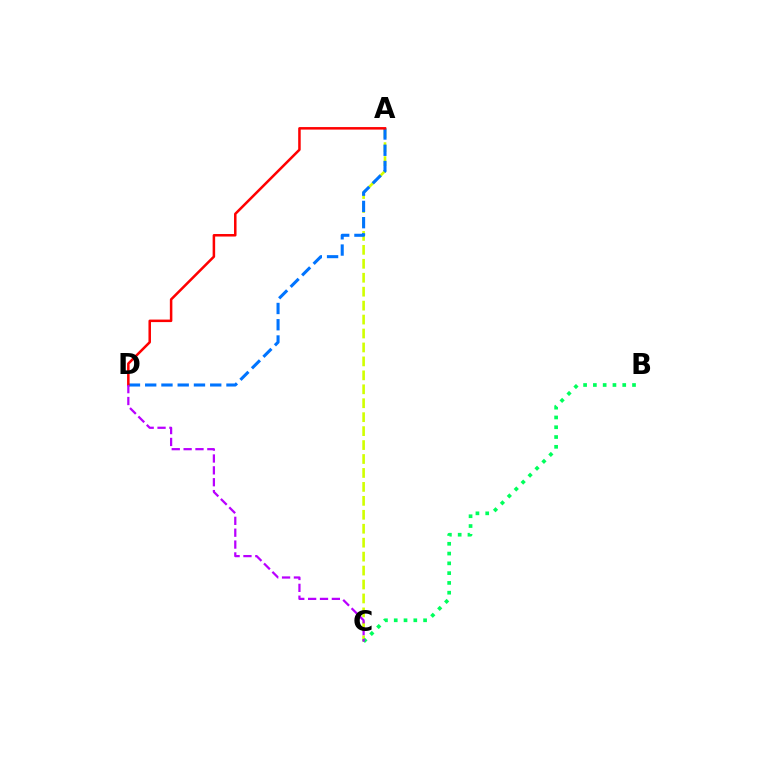{('A', 'C'): [{'color': '#d1ff00', 'line_style': 'dashed', 'thickness': 1.89}], ('A', 'D'): [{'color': '#0074ff', 'line_style': 'dashed', 'thickness': 2.21}, {'color': '#ff0000', 'line_style': 'solid', 'thickness': 1.81}], ('B', 'C'): [{'color': '#00ff5c', 'line_style': 'dotted', 'thickness': 2.66}], ('C', 'D'): [{'color': '#b900ff', 'line_style': 'dashed', 'thickness': 1.61}]}